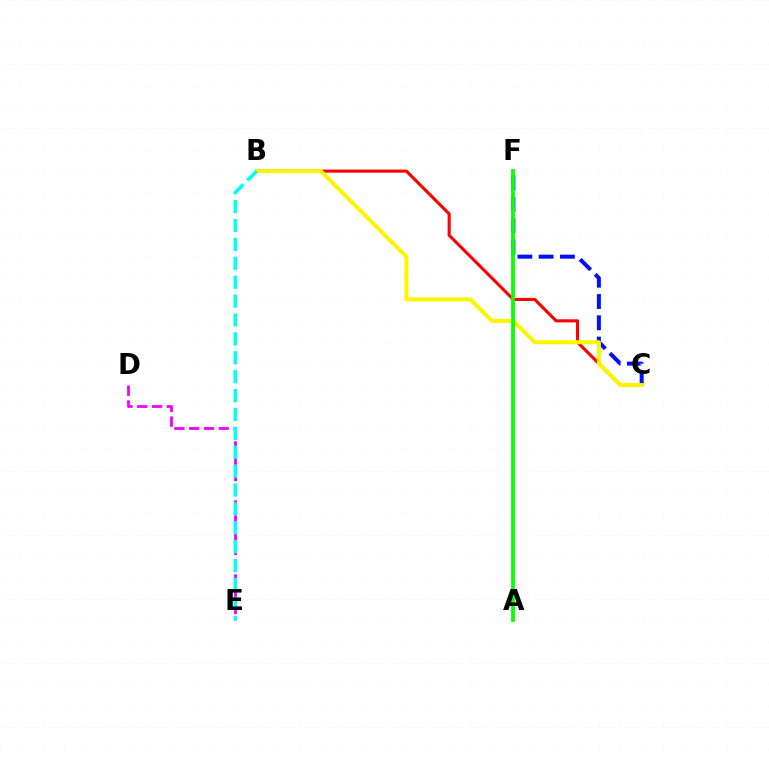{('D', 'E'): [{'color': '#ee00ff', 'line_style': 'dashed', 'thickness': 2.01}], ('C', 'F'): [{'color': '#0010ff', 'line_style': 'dashed', 'thickness': 2.89}], ('B', 'C'): [{'color': '#ff0000', 'line_style': 'solid', 'thickness': 2.22}, {'color': '#fcf500', 'line_style': 'solid', 'thickness': 2.91}], ('A', 'F'): [{'color': '#08ff00', 'line_style': 'solid', 'thickness': 2.71}], ('B', 'E'): [{'color': '#00fff6', 'line_style': 'dashed', 'thickness': 2.57}]}